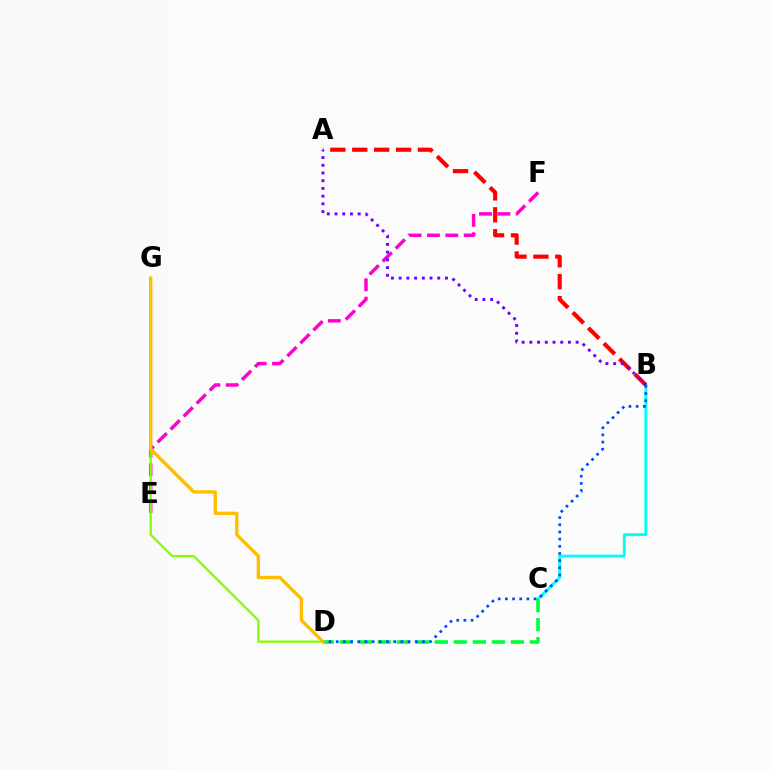{('E', 'F'): [{'color': '#ff00cf', 'line_style': 'dashed', 'thickness': 2.5}], ('B', 'C'): [{'color': '#00fff6', 'line_style': 'solid', 'thickness': 2.08}], ('A', 'B'): [{'color': '#ff0000', 'line_style': 'dashed', 'thickness': 2.98}, {'color': '#7200ff', 'line_style': 'dotted', 'thickness': 2.1}], ('C', 'D'): [{'color': '#00ff39', 'line_style': 'dashed', 'thickness': 2.58}], ('B', 'D'): [{'color': '#004bff', 'line_style': 'dotted', 'thickness': 1.95}], ('D', 'G'): [{'color': '#84ff00', 'line_style': 'solid', 'thickness': 1.65}, {'color': '#ffbd00', 'line_style': 'solid', 'thickness': 2.41}]}